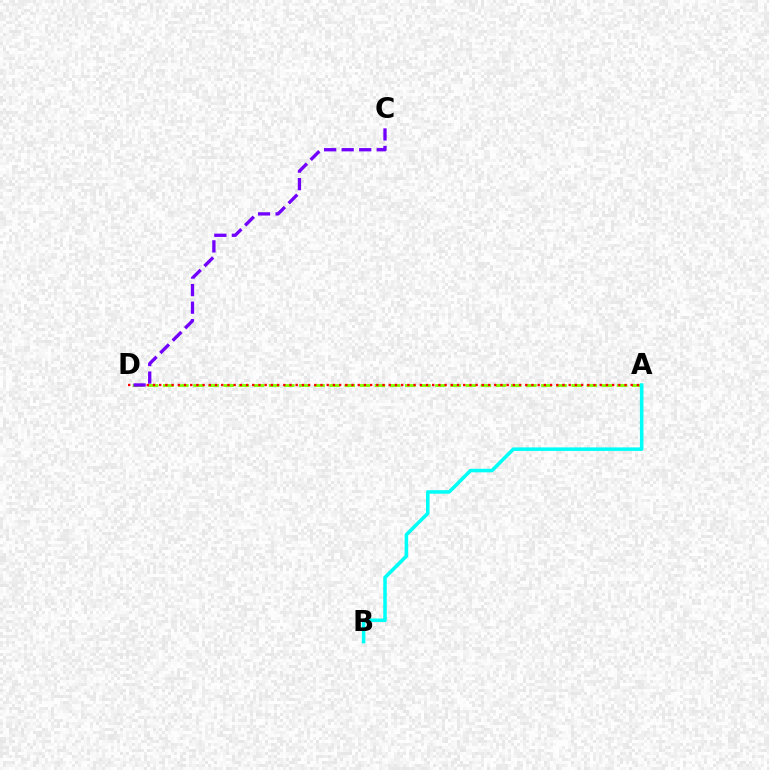{('A', 'D'): [{'color': '#84ff00', 'line_style': 'dashed', 'thickness': 2.06}, {'color': '#ff0000', 'line_style': 'dotted', 'thickness': 1.69}], ('A', 'B'): [{'color': '#00fff6', 'line_style': 'solid', 'thickness': 2.55}], ('C', 'D'): [{'color': '#7200ff', 'line_style': 'dashed', 'thickness': 2.38}]}